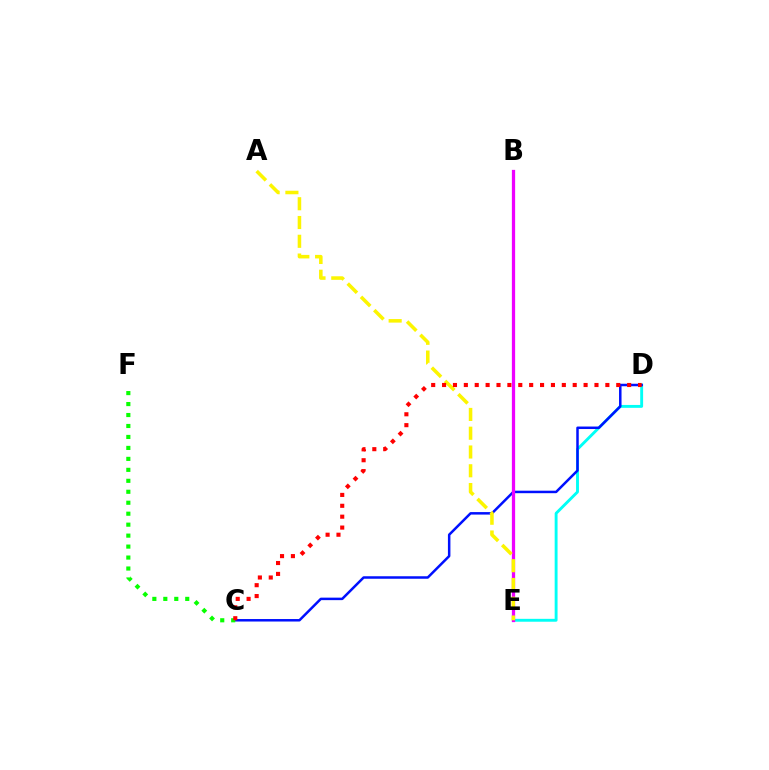{('D', 'E'): [{'color': '#00fff6', 'line_style': 'solid', 'thickness': 2.08}], ('C', 'D'): [{'color': '#0010ff', 'line_style': 'solid', 'thickness': 1.8}, {'color': '#ff0000', 'line_style': 'dotted', 'thickness': 2.96}], ('C', 'F'): [{'color': '#08ff00', 'line_style': 'dotted', 'thickness': 2.98}], ('B', 'E'): [{'color': '#ee00ff', 'line_style': 'solid', 'thickness': 2.35}], ('A', 'E'): [{'color': '#fcf500', 'line_style': 'dashed', 'thickness': 2.55}]}